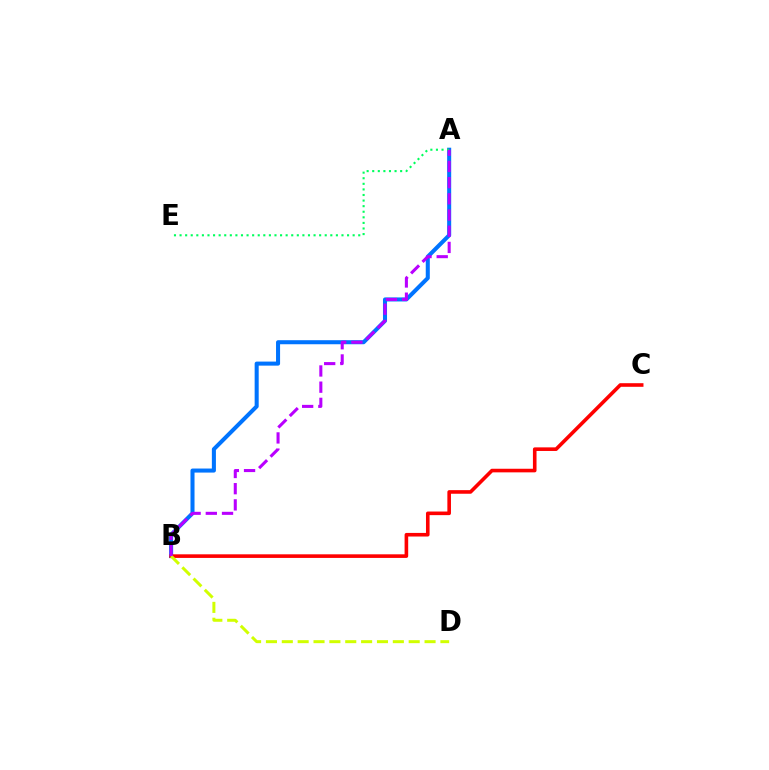{('A', 'B'): [{'color': '#0074ff', 'line_style': 'solid', 'thickness': 2.91}, {'color': '#b900ff', 'line_style': 'dashed', 'thickness': 2.2}], ('B', 'C'): [{'color': '#ff0000', 'line_style': 'solid', 'thickness': 2.59}], ('A', 'E'): [{'color': '#00ff5c', 'line_style': 'dotted', 'thickness': 1.52}], ('B', 'D'): [{'color': '#d1ff00', 'line_style': 'dashed', 'thickness': 2.15}]}